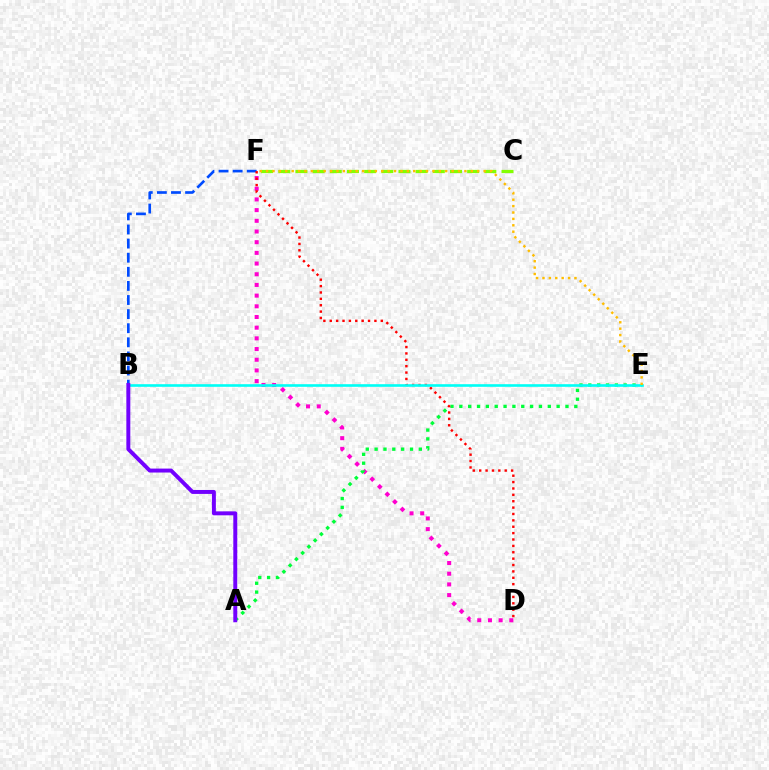{('B', 'F'): [{'color': '#004bff', 'line_style': 'dashed', 'thickness': 1.92}], ('C', 'F'): [{'color': '#84ff00', 'line_style': 'dashed', 'thickness': 2.33}], ('D', 'F'): [{'color': '#ff00cf', 'line_style': 'dotted', 'thickness': 2.9}, {'color': '#ff0000', 'line_style': 'dotted', 'thickness': 1.73}], ('A', 'E'): [{'color': '#00ff39', 'line_style': 'dotted', 'thickness': 2.4}], ('B', 'E'): [{'color': '#00fff6', 'line_style': 'solid', 'thickness': 1.89}], ('A', 'B'): [{'color': '#7200ff', 'line_style': 'solid', 'thickness': 2.84}], ('E', 'F'): [{'color': '#ffbd00', 'line_style': 'dotted', 'thickness': 1.74}]}